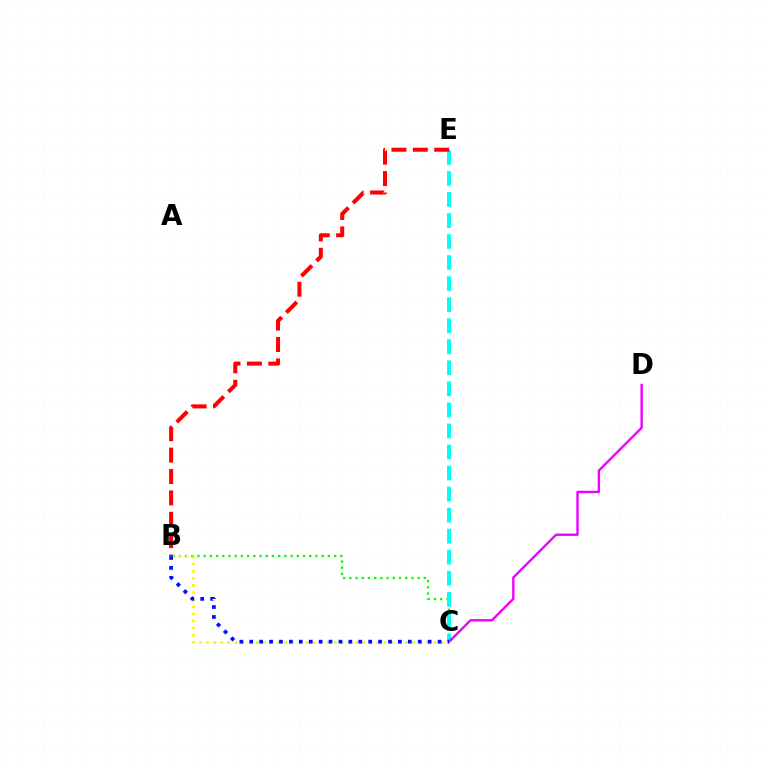{('B', 'C'): [{'color': '#08ff00', 'line_style': 'dotted', 'thickness': 1.69}, {'color': '#fcf500', 'line_style': 'dotted', 'thickness': 1.93}, {'color': '#0010ff', 'line_style': 'dotted', 'thickness': 2.69}], ('C', 'E'): [{'color': '#00fff6', 'line_style': 'dashed', 'thickness': 2.86}], ('C', 'D'): [{'color': '#ee00ff', 'line_style': 'solid', 'thickness': 1.72}], ('B', 'E'): [{'color': '#ff0000', 'line_style': 'dashed', 'thickness': 2.91}]}